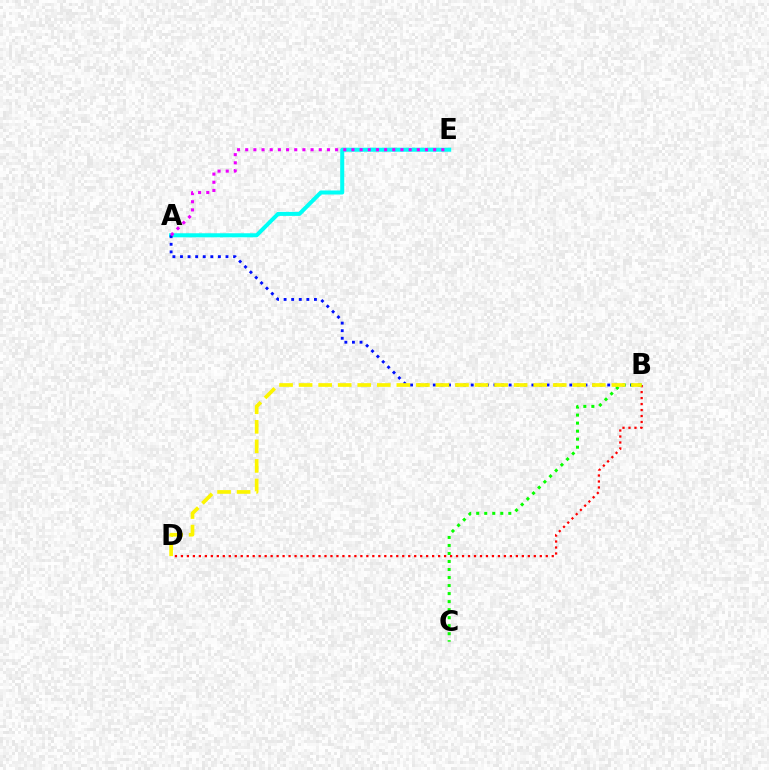{('A', 'E'): [{'color': '#00fff6', 'line_style': 'solid', 'thickness': 2.9}, {'color': '#ee00ff', 'line_style': 'dotted', 'thickness': 2.22}], ('A', 'B'): [{'color': '#0010ff', 'line_style': 'dotted', 'thickness': 2.06}], ('B', 'D'): [{'color': '#ff0000', 'line_style': 'dotted', 'thickness': 1.63}, {'color': '#fcf500', 'line_style': 'dashed', 'thickness': 2.66}], ('B', 'C'): [{'color': '#08ff00', 'line_style': 'dotted', 'thickness': 2.18}]}